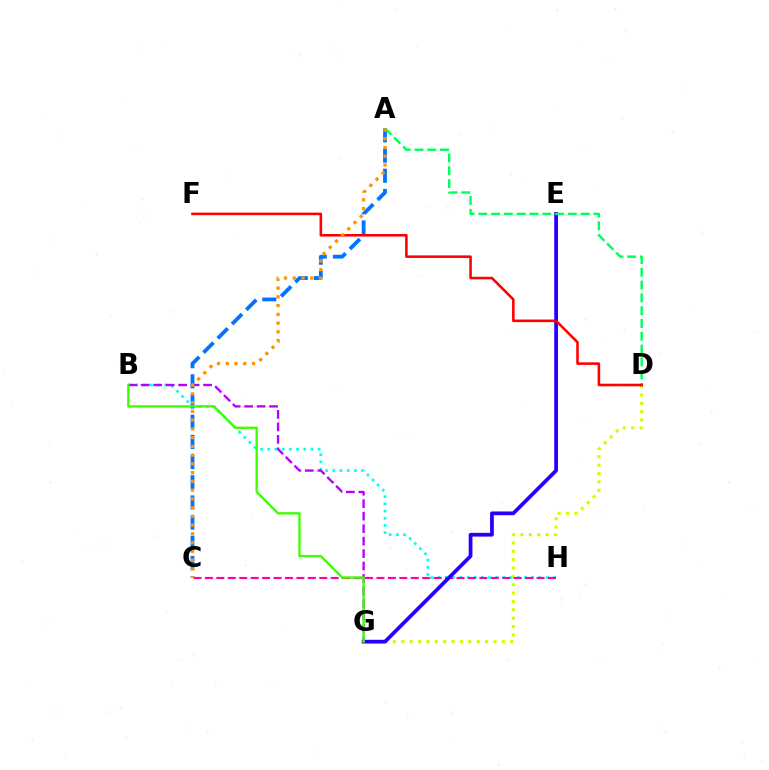{('B', 'H'): [{'color': '#00fff6', 'line_style': 'dotted', 'thickness': 1.96}], ('D', 'G'): [{'color': '#d1ff00', 'line_style': 'dotted', 'thickness': 2.27}], ('C', 'H'): [{'color': '#ff00ac', 'line_style': 'dashed', 'thickness': 1.55}], ('E', 'G'): [{'color': '#2500ff', 'line_style': 'solid', 'thickness': 2.7}], ('B', 'G'): [{'color': '#b900ff', 'line_style': 'dashed', 'thickness': 1.7}, {'color': '#3dff00', 'line_style': 'solid', 'thickness': 1.7}], ('A', 'C'): [{'color': '#0074ff', 'line_style': 'dashed', 'thickness': 2.74}, {'color': '#ff9400', 'line_style': 'dotted', 'thickness': 2.38}], ('A', 'D'): [{'color': '#00ff5c', 'line_style': 'dashed', 'thickness': 1.74}], ('D', 'F'): [{'color': '#ff0000', 'line_style': 'solid', 'thickness': 1.85}]}